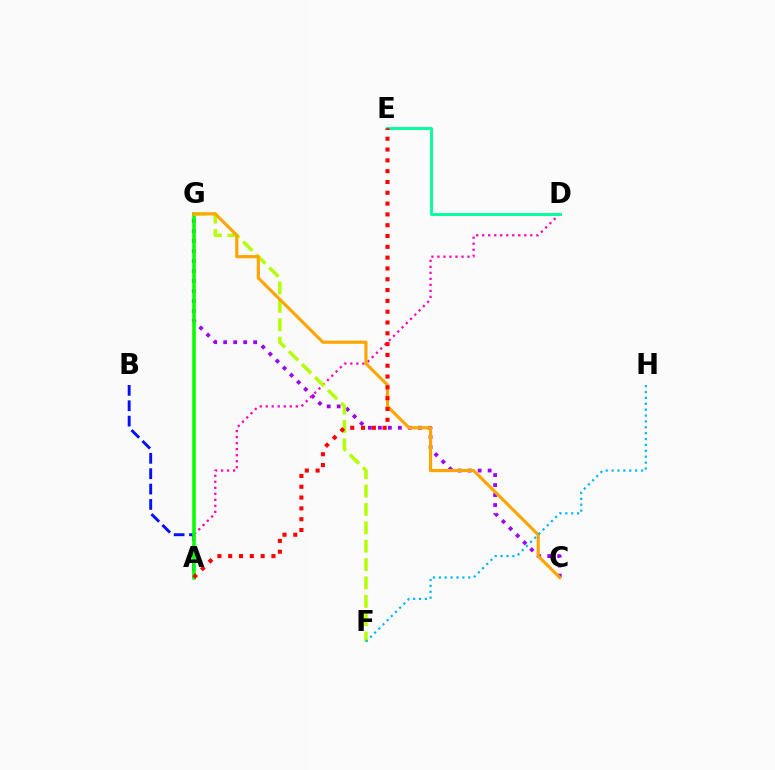{('C', 'G'): [{'color': '#9b00ff', 'line_style': 'dotted', 'thickness': 2.72}, {'color': '#ffa500', 'line_style': 'solid', 'thickness': 2.27}], ('A', 'B'): [{'color': '#0010ff', 'line_style': 'dashed', 'thickness': 2.09}], ('A', 'D'): [{'color': '#ff00bd', 'line_style': 'dotted', 'thickness': 1.63}], ('A', 'G'): [{'color': '#08ff00', 'line_style': 'solid', 'thickness': 2.54}], ('F', 'G'): [{'color': '#b3ff00', 'line_style': 'dashed', 'thickness': 2.5}], ('D', 'E'): [{'color': '#00ff9d', 'line_style': 'solid', 'thickness': 2.09}], ('A', 'E'): [{'color': '#ff0000', 'line_style': 'dotted', 'thickness': 2.94}], ('F', 'H'): [{'color': '#00b5ff', 'line_style': 'dotted', 'thickness': 1.6}]}